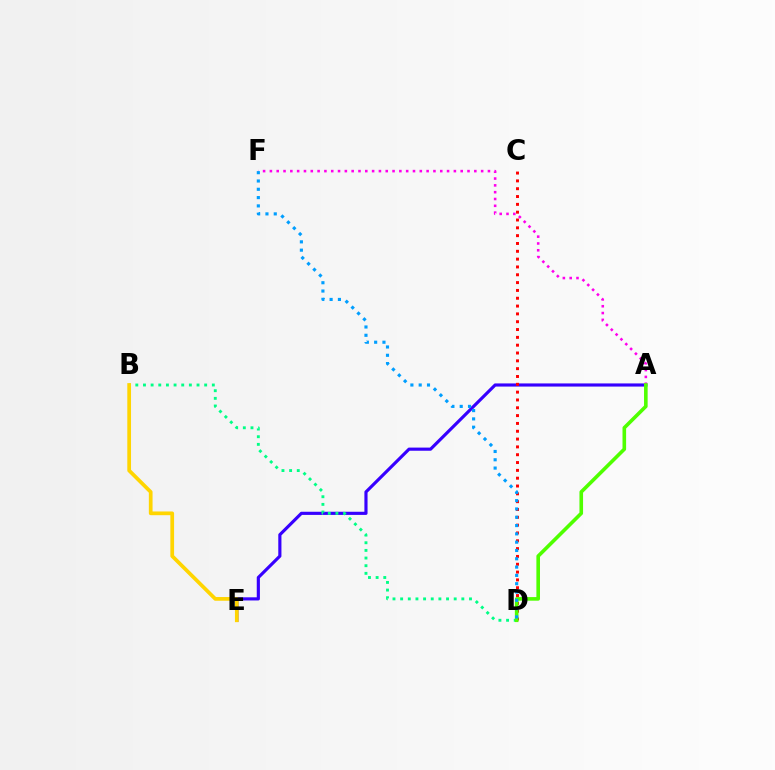{('A', 'E'): [{'color': '#3700ff', 'line_style': 'solid', 'thickness': 2.27}], ('C', 'D'): [{'color': '#ff0000', 'line_style': 'dotted', 'thickness': 2.13}], ('B', 'D'): [{'color': '#00ff86', 'line_style': 'dotted', 'thickness': 2.08}], ('A', 'F'): [{'color': '#ff00ed', 'line_style': 'dotted', 'thickness': 1.85}], ('A', 'D'): [{'color': '#4fff00', 'line_style': 'solid', 'thickness': 2.6}], ('B', 'E'): [{'color': '#ffd500', 'line_style': 'solid', 'thickness': 2.68}], ('D', 'F'): [{'color': '#009eff', 'line_style': 'dotted', 'thickness': 2.26}]}